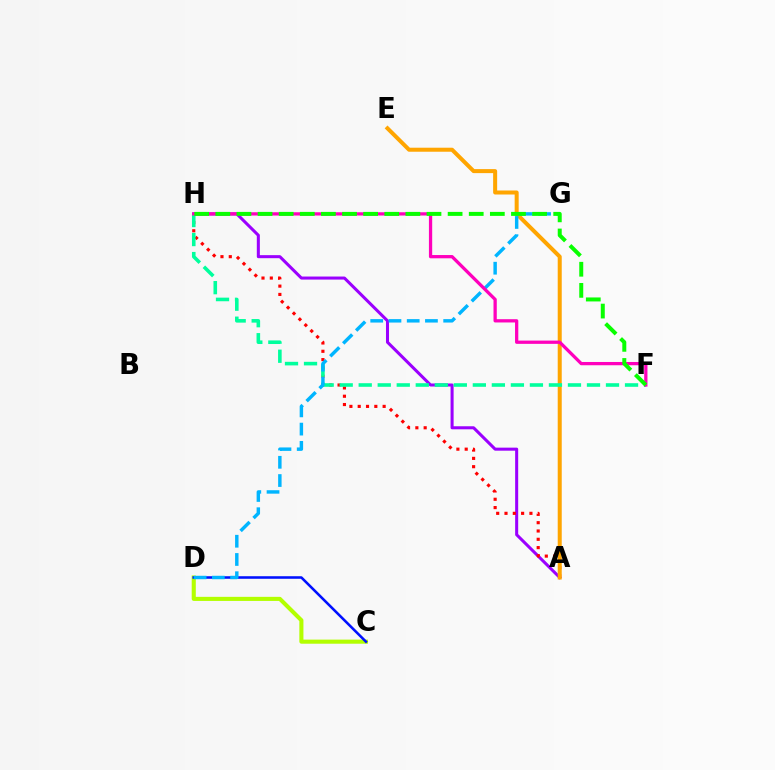{('A', 'H'): [{'color': '#9b00ff', 'line_style': 'solid', 'thickness': 2.19}, {'color': '#ff0000', 'line_style': 'dotted', 'thickness': 2.26}], ('C', 'D'): [{'color': '#b3ff00', 'line_style': 'solid', 'thickness': 2.94}, {'color': '#0010ff', 'line_style': 'solid', 'thickness': 1.84}], ('A', 'E'): [{'color': '#ffa500', 'line_style': 'solid', 'thickness': 2.89}], ('F', 'H'): [{'color': '#00ff9d', 'line_style': 'dashed', 'thickness': 2.58}, {'color': '#ff00bd', 'line_style': 'solid', 'thickness': 2.35}, {'color': '#08ff00', 'line_style': 'dashed', 'thickness': 2.87}], ('D', 'G'): [{'color': '#00b5ff', 'line_style': 'dashed', 'thickness': 2.48}]}